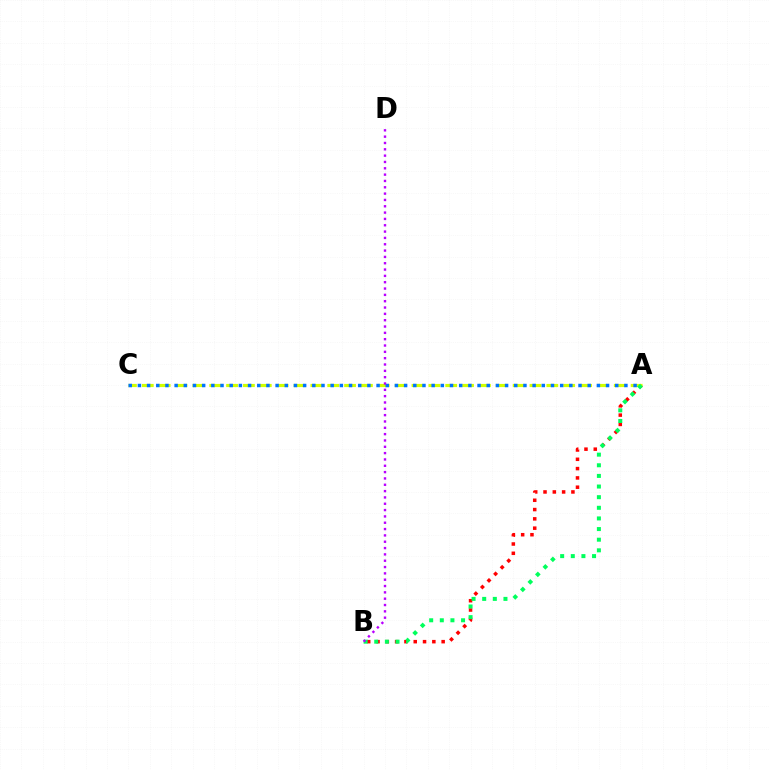{('A', 'B'): [{'color': '#ff0000', 'line_style': 'dotted', 'thickness': 2.53}, {'color': '#00ff5c', 'line_style': 'dotted', 'thickness': 2.89}], ('A', 'C'): [{'color': '#d1ff00', 'line_style': 'dashed', 'thickness': 2.29}, {'color': '#0074ff', 'line_style': 'dotted', 'thickness': 2.49}], ('B', 'D'): [{'color': '#b900ff', 'line_style': 'dotted', 'thickness': 1.72}]}